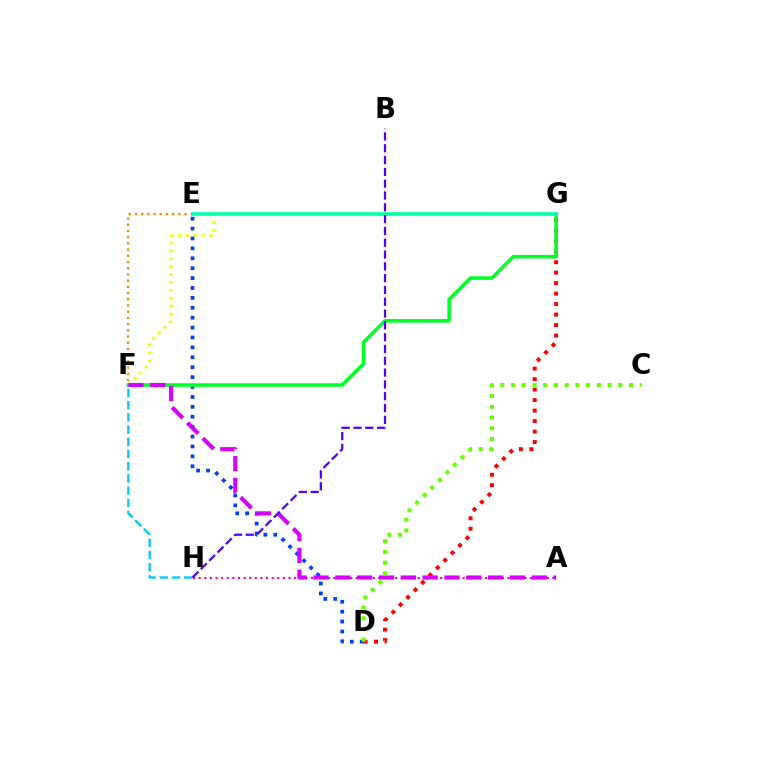{('A', 'H'): [{'color': '#ff00a0', 'line_style': 'dotted', 'thickness': 1.53}], ('F', 'G'): [{'color': '#eeff00', 'line_style': 'dotted', 'thickness': 2.15}, {'color': '#00ff27', 'line_style': 'solid', 'thickness': 2.56}], ('D', 'G'): [{'color': '#ff0000', 'line_style': 'dotted', 'thickness': 2.85}], ('D', 'E'): [{'color': '#003fff', 'line_style': 'dotted', 'thickness': 2.69}], ('E', 'F'): [{'color': '#ff8800', 'line_style': 'dotted', 'thickness': 1.69}], ('E', 'G'): [{'color': '#00ffaf', 'line_style': 'solid', 'thickness': 2.61}], ('A', 'F'): [{'color': '#d600ff', 'line_style': 'dashed', 'thickness': 2.97}], ('F', 'H'): [{'color': '#00c7ff', 'line_style': 'dashed', 'thickness': 1.66}], ('B', 'H'): [{'color': '#4f00ff', 'line_style': 'dashed', 'thickness': 1.6}], ('C', 'D'): [{'color': '#66ff00', 'line_style': 'dotted', 'thickness': 2.91}]}